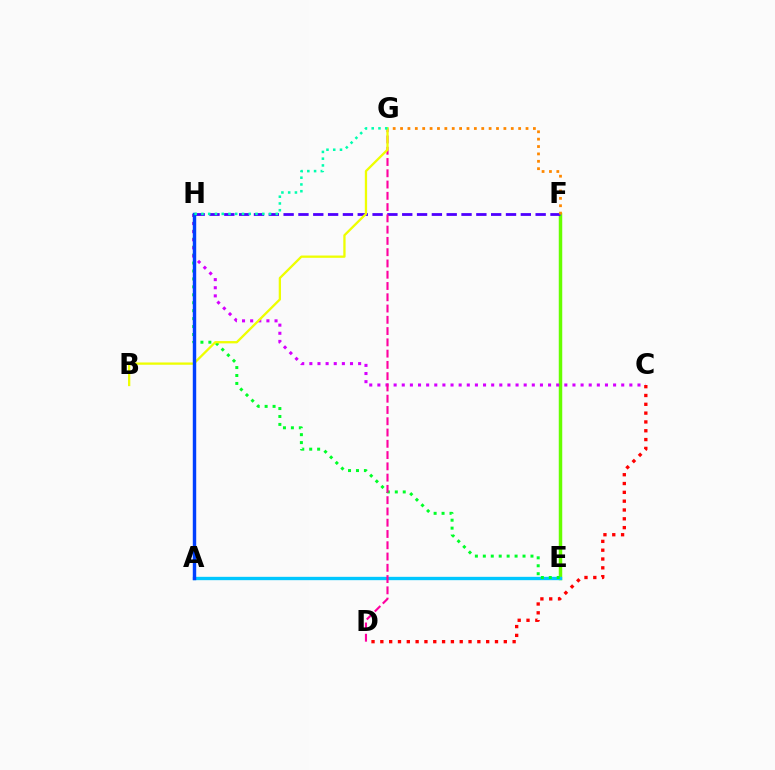{('E', 'F'): [{'color': '#66ff00', 'line_style': 'solid', 'thickness': 2.5}], ('A', 'E'): [{'color': '#00c7ff', 'line_style': 'solid', 'thickness': 2.41}], ('E', 'H'): [{'color': '#00ff27', 'line_style': 'dotted', 'thickness': 2.16}], ('F', 'H'): [{'color': '#4f00ff', 'line_style': 'dashed', 'thickness': 2.01}], ('C', 'H'): [{'color': '#d600ff', 'line_style': 'dotted', 'thickness': 2.21}], ('F', 'G'): [{'color': '#ff8800', 'line_style': 'dotted', 'thickness': 2.01}], ('D', 'G'): [{'color': '#ff00a0', 'line_style': 'dashed', 'thickness': 1.53}], ('B', 'G'): [{'color': '#eeff00', 'line_style': 'solid', 'thickness': 1.65}], ('A', 'H'): [{'color': '#003fff', 'line_style': 'solid', 'thickness': 2.47}], ('C', 'D'): [{'color': '#ff0000', 'line_style': 'dotted', 'thickness': 2.4}], ('G', 'H'): [{'color': '#00ffaf', 'line_style': 'dotted', 'thickness': 1.84}]}